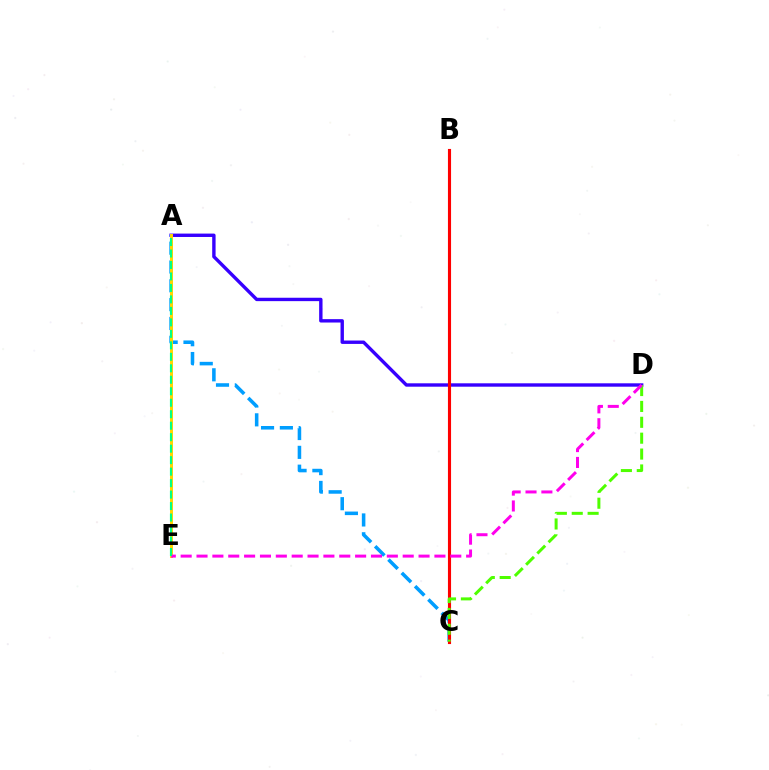{('A', 'D'): [{'color': '#3700ff', 'line_style': 'solid', 'thickness': 2.44}], ('A', 'C'): [{'color': '#009eff', 'line_style': 'dashed', 'thickness': 2.56}], ('B', 'C'): [{'color': '#ff0000', 'line_style': 'solid', 'thickness': 2.24}], ('C', 'D'): [{'color': '#4fff00', 'line_style': 'dashed', 'thickness': 2.16}], ('A', 'E'): [{'color': '#ffd500', 'line_style': 'solid', 'thickness': 2.13}, {'color': '#00ff86', 'line_style': 'dashed', 'thickness': 1.56}], ('D', 'E'): [{'color': '#ff00ed', 'line_style': 'dashed', 'thickness': 2.15}]}